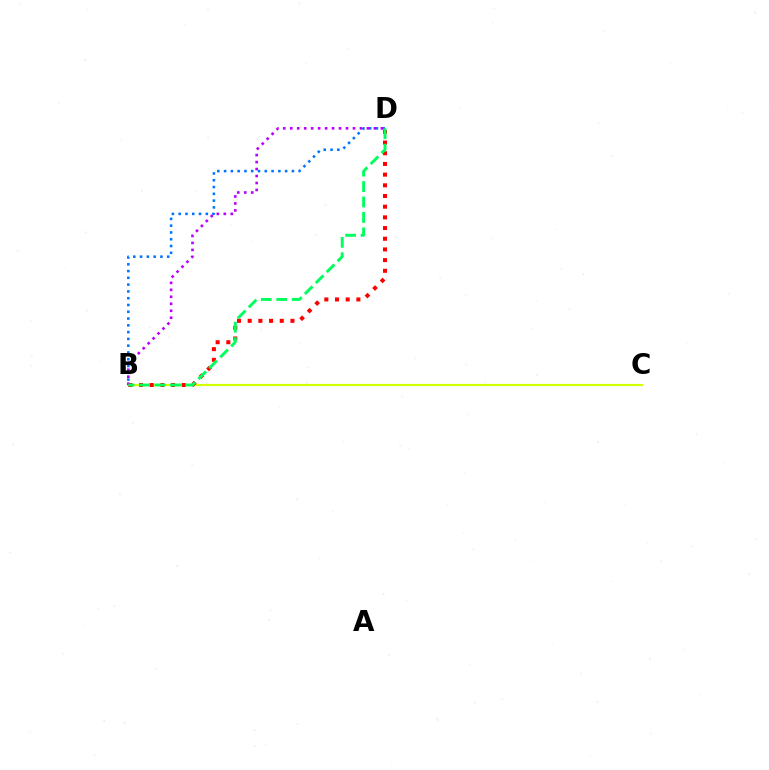{('B', 'D'): [{'color': '#0074ff', 'line_style': 'dotted', 'thickness': 1.84}, {'color': '#ff0000', 'line_style': 'dotted', 'thickness': 2.9}, {'color': '#b900ff', 'line_style': 'dotted', 'thickness': 1.89}, {'color': '#00ff5c', 'line_style': 'dashed', 'thickness': 2.1}], ('B', 'C'): [{'color': '#d1ff00', 'line_style': 'solid', 'thickness': 1.56}]}